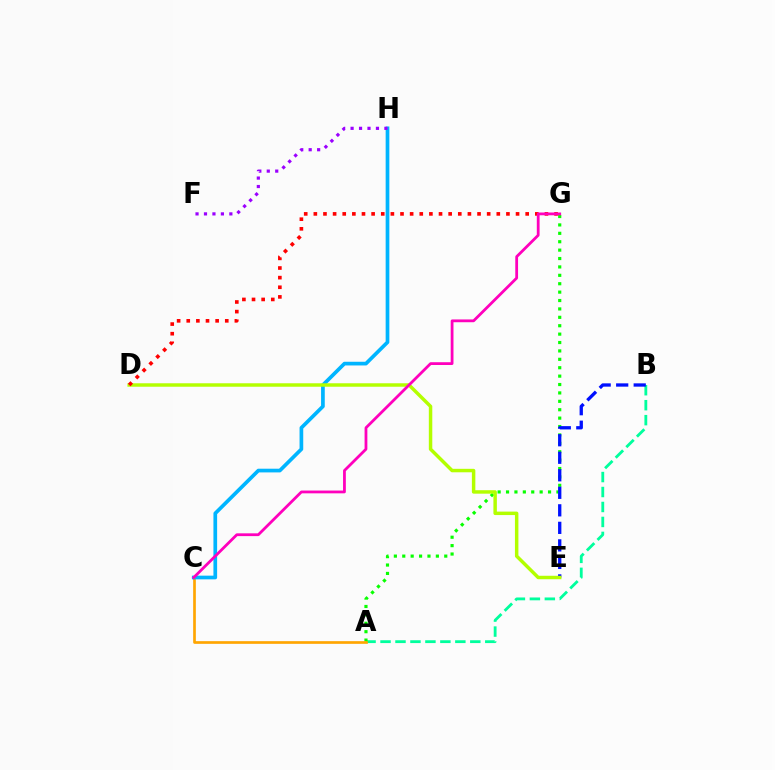{('A', 'B'): [{'color': '#00ff9d', 'line_style': 'dashed', 'thickness': 2.03}], ('A', 'G'): [{'color': '#08ff00', 'line_style': 'dotted', 'thickness': 2.28}], ('A', 'C'): [{'color': '#ffa500', 'line_style': 'solid', 'thickness': 1.93}], ('C', 'H'): [{'color': '#00b5ff', 'line_style': 'solid', 'thickness': 2.66}], ('B', 'E'): [{'color': '#0010ff', 'line_style': 'dashed', 'thickness': 2.38}], ('D', 'E'): [{'color': '#b3ff00', 'line_style': 'solid', 'thickness': 2.49}], ('D', 'G'): [{'color': '#ff0000', 'line_style': 'dotted', 'thickness': 2.62}], ('F', 'H'): [{'color': '#9b00ff', 'line_style': 'dotted', 'thickness': 2.3}], ('C', 'G'): [{'color': '#ff00bd', 'line_style': 'solid', 'thickness': 2.01}]}